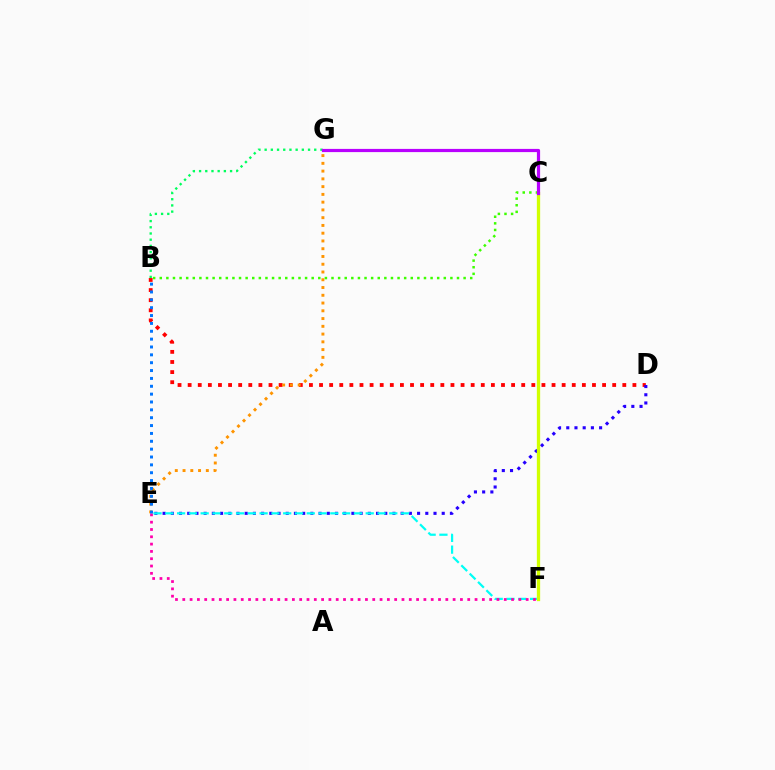{('B', 'G'): [{'color': '#00ff5c', 'line_style': 'dotted', 'thickness': 1.68}], ('B', 'D'): [{'color': '#ff0000', 'line_style': 'dotted', 'thickness': 2.75}], ('E', 'G'): [{'color': '#ff9400', 'line_style': 'dotted', 'thickness': 2.11}], ('D', 'E'): [{'color': '#2500ff', 'line_style': 'dotted', 'thickness': 2.23}], ('B', 'C'): [{'color': '#3dff00', 'line_style': 'dotted', 'thickness': 1.79}], ('E', 'F'): [{'color': '#00fff6', 'line_style': 'dashed', 'thickness': 1.6}, {'color': '#ff00ac', 'line_style': 'dotted', 'thickness': 1.99}], ('B', 'E'): [{'color': '#0074ff', 'line_style': 'dotted', 'thickness': 2.14}], ('C', 'F'): [{'color': '#d1ff00', 'line_style': 'solid', 'thickness': 2.37}], ('C', 'G'): [{'color': '#b900ff', 'line_style': 'solid', 'thickness': 2.31}]}